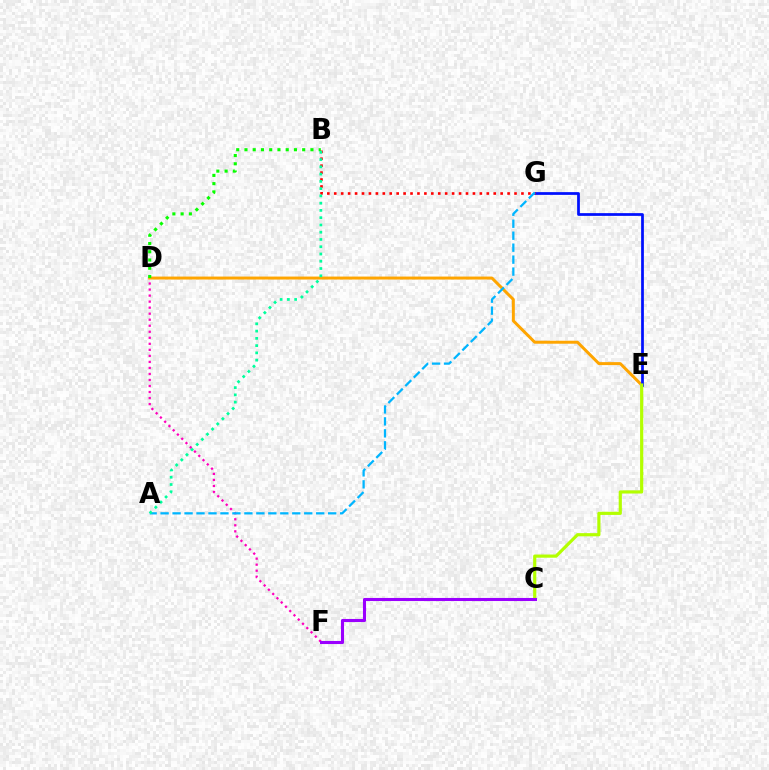{('D', 'F'): [{'color': '#ff00bd', 'line_style': 'dotted', 'thickness': 1.64}], ('D', 'E'): [{'color': '#ffa500', 'line_style': 'solid', 'thickness': 2.14}], ('E', 'G'): [{'color': '#0010ff', 'line_style': 'solid', 'thickness': 1.97}], ('B', 'G'): [{'color': '#ff0000', 'line_style': 'dotted', 'thickness': 1.88}], ('B', 'D'): [{'color': '#08ff00', 'line_style': 'dotted', 'thickness': 2.24}], ('A', 'G'): [{'color': '#00b5ff', 'line_style': 'dashed', 'thickness': 1.63}], ('C', 'E'): [{'color': '#b3ff00', 'line_style': 'solid', 'thickness': 2.28}], ('A', 'B'): [{'color': '#00ff9d', 'line_style': 'dotted', 'thickness': 1.97}], ('C', 'F'): [{'color': '#9b00ff', 'line_style': 'solid', 'thickness': 2.22}]}